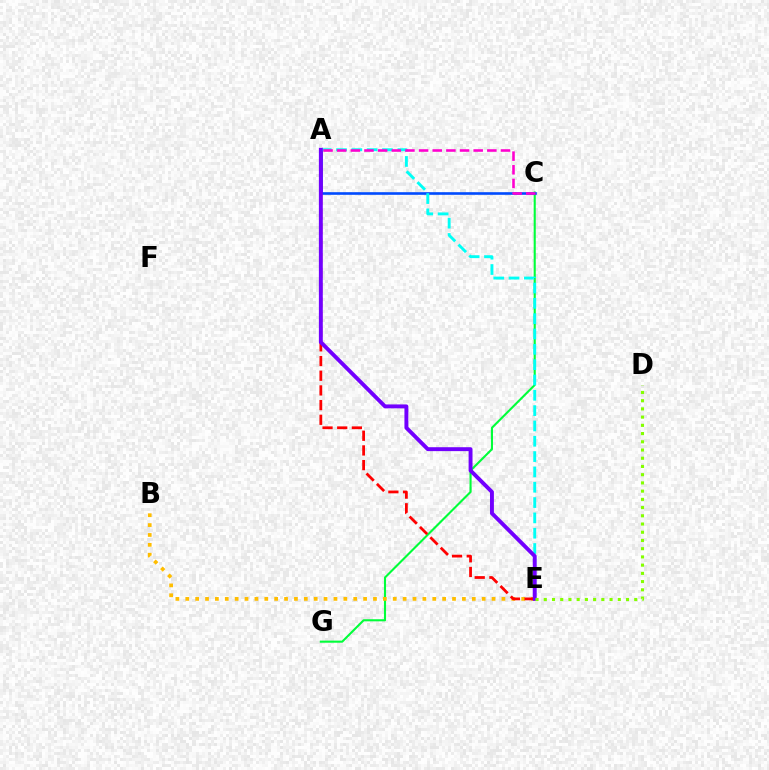{('C', 'G'): [{'color': '#00ff39', 'line_style': 'solid', 'thickness': 1.51}], ('A', 'C'): [{'color': '#004bff', 'line_style': 'solid', 'thickness': 1.89}, {'color': '#ff00cf', 'line_style': 'dashed', 'thickness': 1.85}], ('B', 'E'): [{'color': '#ffbd00', 'line_style': 'dotted', 'thickness': 2.68}], ('A', 'E'): [{'color': '#ff0000', 'line_style': 'dashed', 'thickness': 1.99}, {'color': '#00fff6', 'line_style': 'dashed', 'thickness': 2.08}, {'color': '#7200ff', 'line_style': 'solid', 'thickness': 2.81}], ('D', 'E'): [{'color': '#84ff00', 'line_style': 'dotted', 'thickness': 2.23}]}